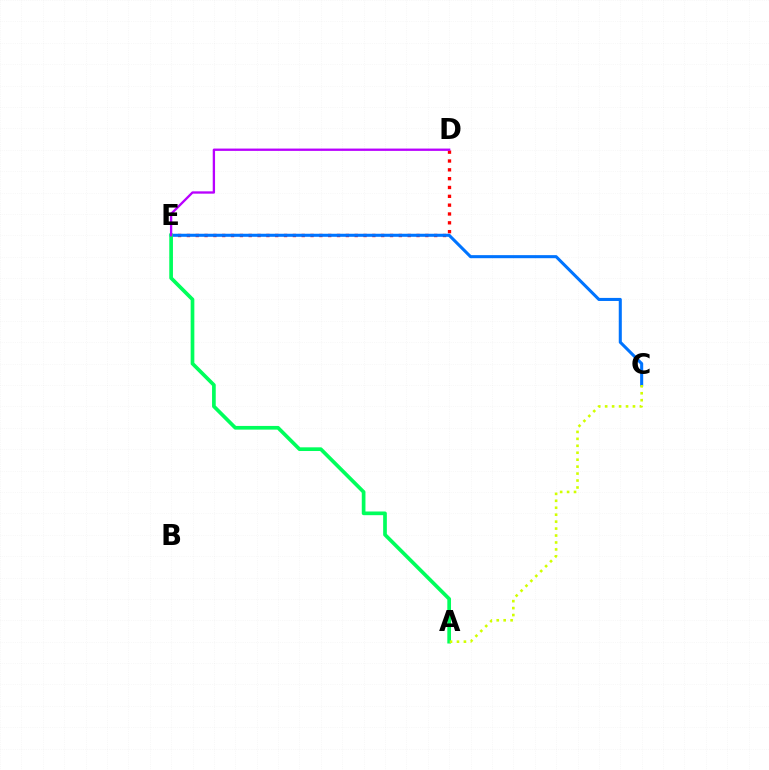{('D', 'E'): [{'color': '#ff0000', 'line_style': 'dotted', 'thickness': 2.4}, {'color': '#b900ff', 'line_style': 'solid', 'thickness': 1.67}], ('C', 'E'): [{'color': '#0074ff', 'line_style': 'solid', 'thickness': 2.2}], ('A', 'E'): [{'color': '#00ff5c', 'line_style': 'solid', 'thickness': 2.65}], ('A', 'C'): [{'color': '#d1ff00', 'line_style': 'dotted', 'thickness': 1.89}]}